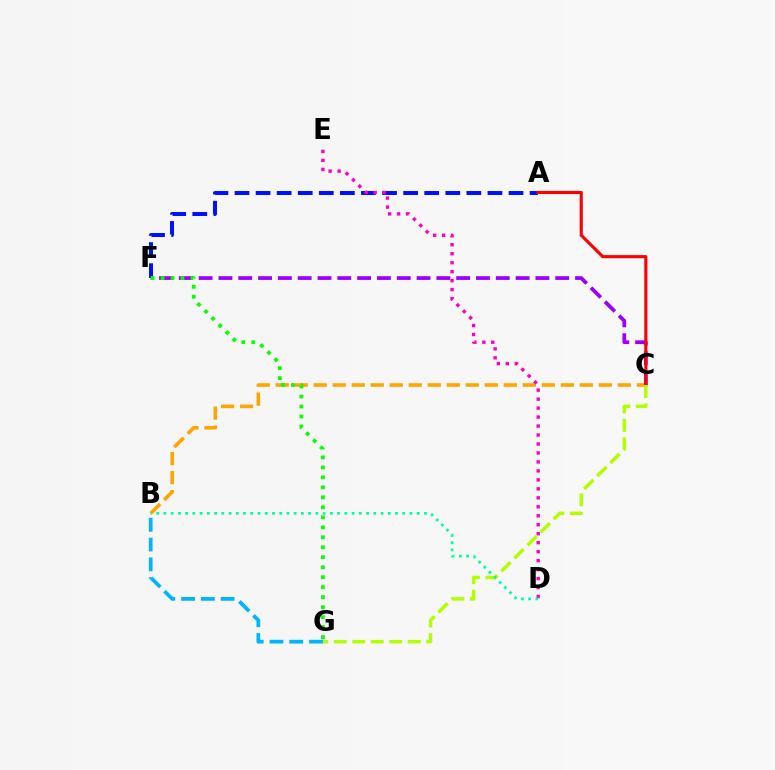{('A', 'F'): [{'color': '#0010ff', 'line_style': 'dashed', 'thickness': 2.86}], ('B', 'C'): [{'color': '#ffa500', 'line_style': 'dashed', 'thickness': 2.58}], ('C', 'F'): [{'color': '#9b00ff', 'line_style': 'dashed', 'thickness': 2.69}], ('A', 'C'): [{'color': '#ff0000', 'line_style': 'solid', 'thickness': 2.25}], ('C', 'G'): [{'color': '#b3ff00', 'line_style': 'dashed', 'thickness': 2.51}], ('D', 'E'): [{'color': '#ff00bd', 'line_style': 'dotted', 'thickness': 2.44}], ('F', 'G'): [{'color': '#08ff00', 'line_style': 'dotted', 'thickness': 2.71}], ('B', 'D'): [{'color': '#00ff9d', 'line_style': 'dotted', 'thickness': 1.97}], ('B', 'G'): [{'color': '#00b5ff', 'line_style': 'dashed', 'thickness': 2.69}]}